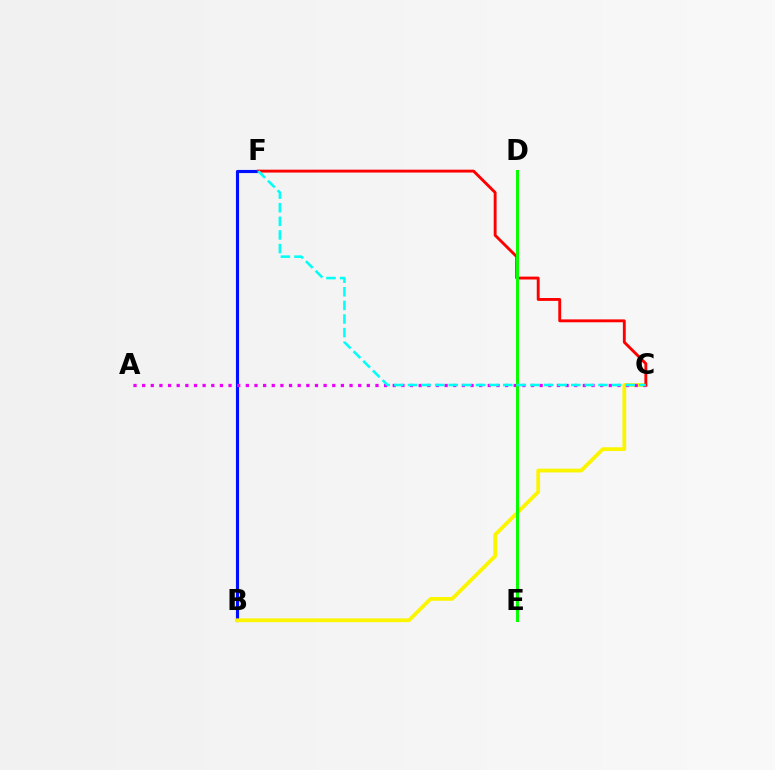{('B', 'F'): [{'color': '#0010ff', 'line_style': 'solid', 'thickness': 2.25}], ('B', 'C'): [{'color': '#fcf500', 'line_style': 'solid', 'thickness': 2.71}], ('A', 'C'): [{'color': '#ee00ff', 'line_style': 'dotted', 'thickness': 2.35}], ('C', 'F'): [{'color': '#ff0000', 'line_style': 'solid', 'thickness': 2.08}, {'color': '#00fff6', 'line_style': 'dashed', 'thickness': 1.85}], ('D', 'E'): [{'color': '#08ff00', 'line_style': 'solid', 'thickness': 2.15}]}